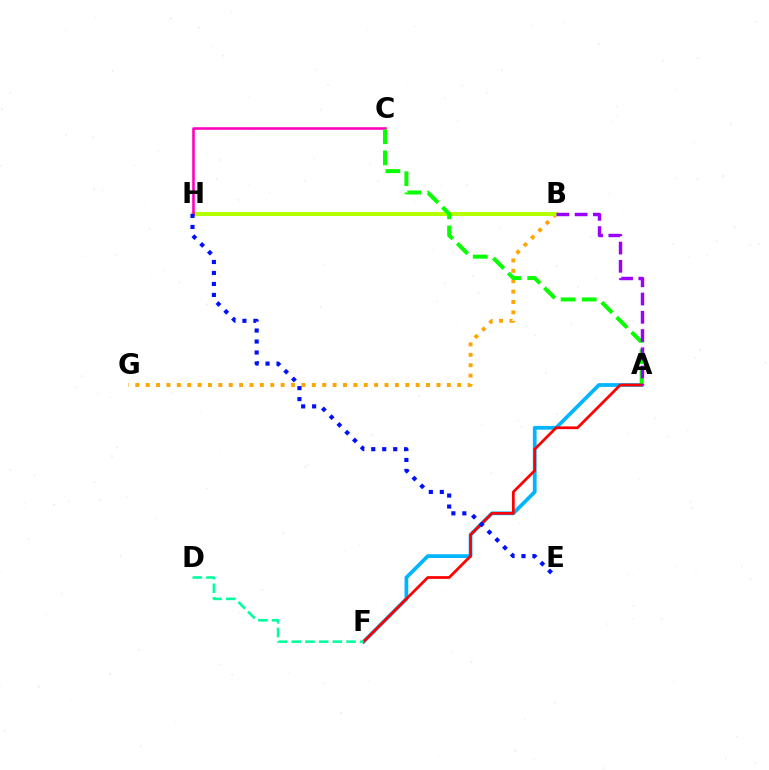{('A', 'F'): [{'color': '#00b5ff', 'line_style': 'solid', 'thickness': 2.7}, {'color': '#ff0000', 'line_style': 'solid', 'thickness': 1.97}], ('B', 'G'): [{'color': '#ffa500', 'line_style': 'dotted', 'thickness': 2.82}], ('B', 'H'): [{'color': '#b3ff00', 'line_style': 'solid', 'thickness': 2.91}], ('C', 'H'): [{'color': '#ff00bd', 'line_style': 'solid', 'thickness': 1.86}], ('A', 'C'): [{'color': '#08ff00', 'line_style': 'dashed', 'thickness': 2.87}], ('E', 'H'): [{'color': '#0010ff', 'line_style': 'dotted', 'thickness': 2.98}], ('D', 'F'): [{'color': '#00ff9d', 'line_style': 'dashed', 'thickness': 1.86}], ('A', 'B'): [{'color': '#9b00ff', 'line_style': 'dashed', 'thickness': 2.48}]}